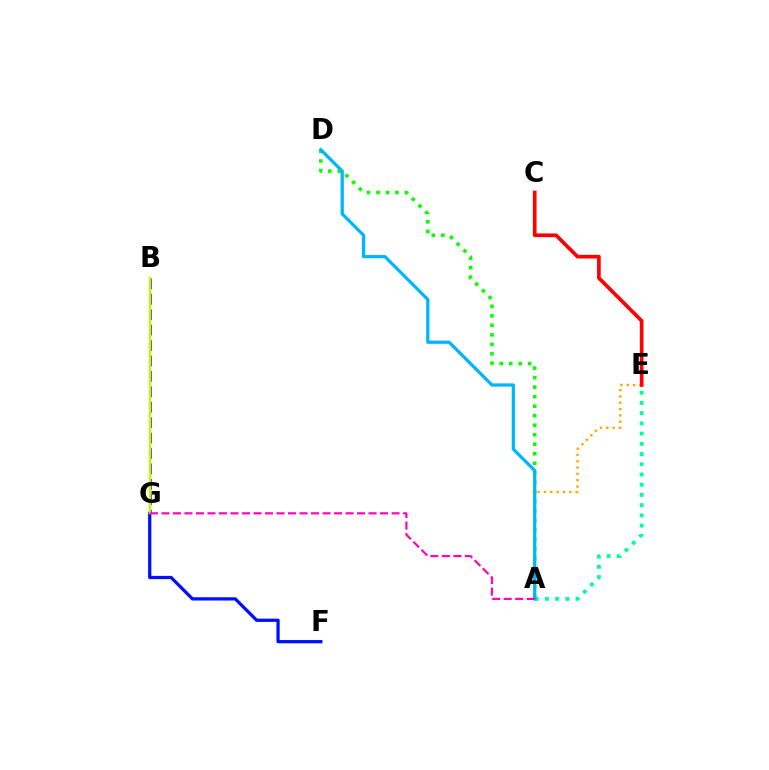{('A', 'D'): [{'color': '#08ff00', 'line_style': 'dotted', 'thickness': 2.58}, {'color': '#00b5ff', 'line_style': 'solid', 'thickness': 2.33}], ('F', 'G'): [{'color': '#0010ff', 'line_style': 'solid', 'thickness': 2.35}], ('A', 'E'): [{'color': '#00ff9d', 'line_style': 'dotted', 'thickness': 2.78}, {'color': '#ffa500', 'line_style': 'dotted', 'thickness': 1.72}], ('C', 'E'): [{'color': '#ff0000', 'line_style': 'solid', 'thickness': 2.65}], ('B', 'G'): [{'color': '#9b00ff', 'line_style': 'dashed', 'thickness': 2.09}, {'color': '#b3ff00', 'line_style': 'solid', 'thickness': 1.76}], ('A', 'G'): [{'color': '#ff00bd', 'line_style': 'dashed', 'thickness': 1.56}]}